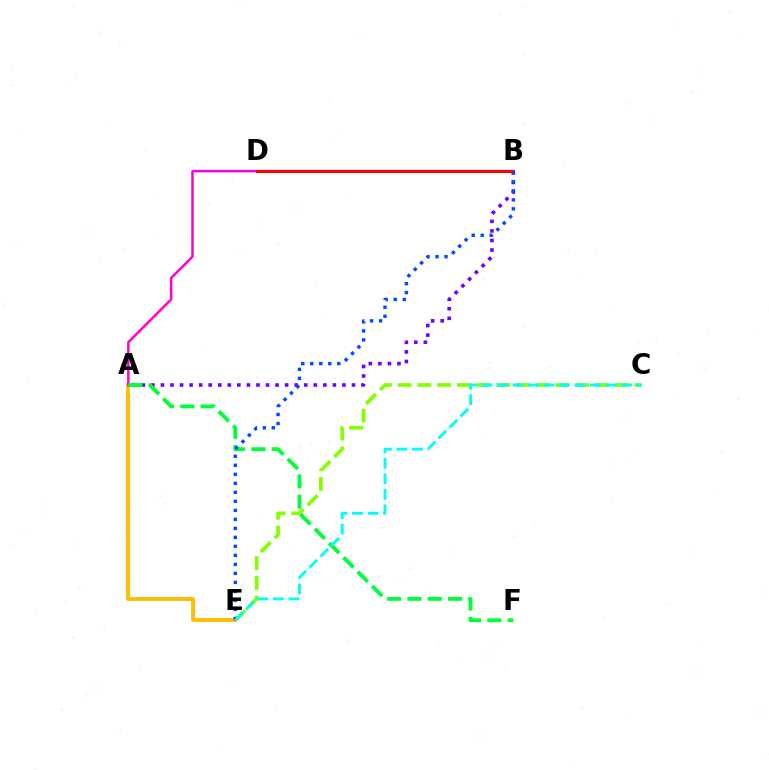{('A', 'B'): [{'color': '#7200ff', 'line_style': 'dotted', 'thickness': 2.6}, {'color': '#ff00cf', 'line_style': 'solid', 'thickness': 1.79}], ('A', 'E'): [{'color': '#ffbd00', 'line_style': 'solid', 'thickness': 2.78}], ('C', 'E'): [{'color': '#84ff00', 'line_style': 'dashed', 'thickness': 2.68}, {'color': '#00fff6', 'line_style': 'dashed', 'thickness': 2.11}], ('A', 'F'): [{'color': '#00ff39', 'line_style': 'dashed', 'thickness': 2.75}], ('B', 'D'): [{'color': '#ff0000', 'line_style': 'solid', 'thickness': 2.15}], ('B', 'E'): [{'color': '#004bff', 'line_style': 'dotted', 'thickness': 2.45}]}